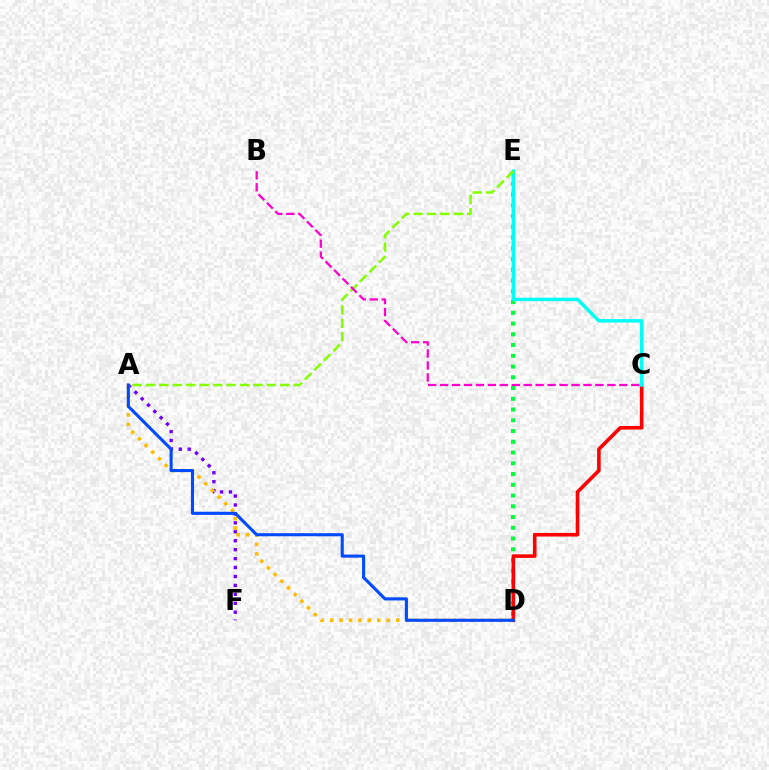{('A', 'F'): [{'color': '#7200ff', 'line_style': 'dotted', 'thickness': 2.43}], ('A', 'D'): [{'color': '#ffbd00', 'line_style': 'dotted', 'thickness': 2.56}, {'color': '#004bff', 'line_style': 'solid', 'thickness': 2.22}], ('D', 'E'): [{'color': '#00ff39', 'line_style': 'dotted', 'thickness': 2.92}], ('C', 'D'): [{'color': '#ff0000', 'line_style': 'solid', 'thickness': 2.59}], ('C', 'E'): [{'color': '#00fff6', 'line_style': 'solid', 'thickness': 2.49}], ('A', 'E'): [{'color': '#84ff00', 'line_style': 'dashed', 'thickness': 1.82}], ('B', 'C'): [{'color': '#ff00cf', 'line_style': 'dashed', 'thickness': 1.62}]}